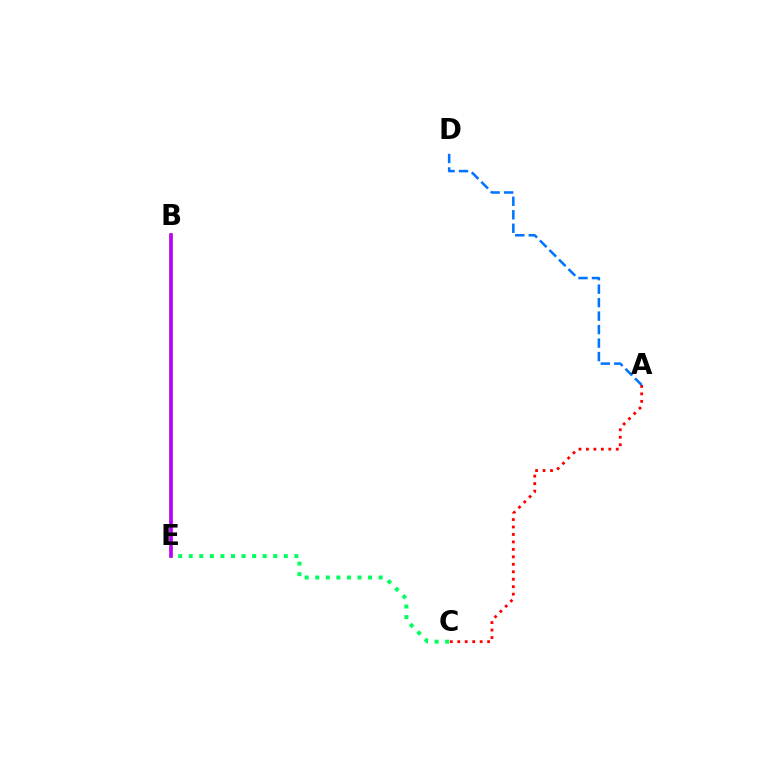{('B', 'E'): [{'color': '#d1ff00', 'line_style': 'solid', 'thickness': 2.59}, {'color': '#b900ff', 'line_style': 'solid', 'thickness': 2.62}], ('C', 'E'): [{'color': '#00ff5c', 'line_style': 'dotted', 'thickness': 2.87}], ('A', 'C'): [{'color': '#ff0000', 'line_style': 'dotted', 'thickness': 2.03}], ('A', 'D'): [{'color': '#0074ff', 'line_style': 'dashed', 'thickness': 1.83}]}